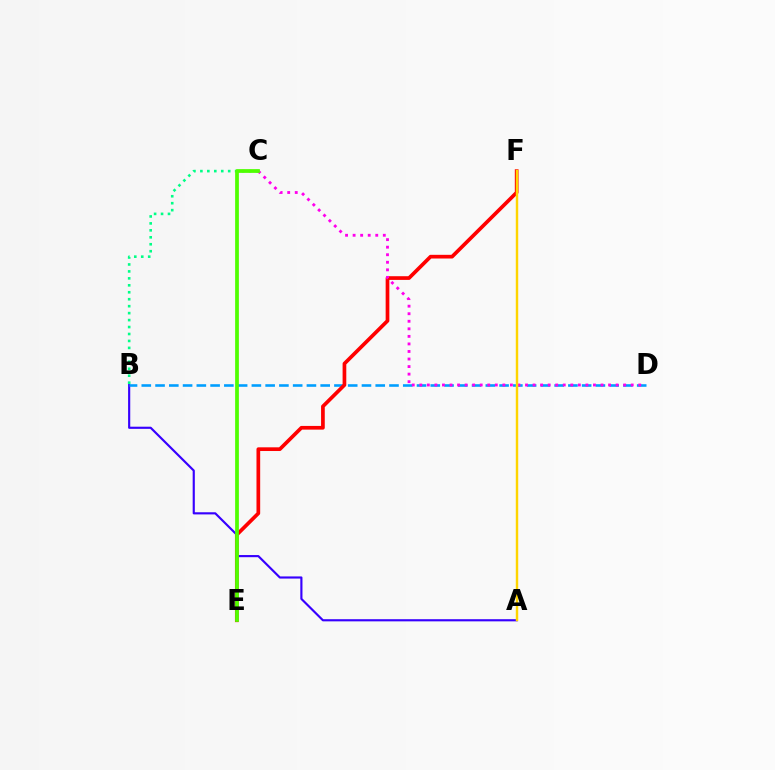{('A', 'B'): [{'color': '#3700ff', 'line_style': 'solid', 'thickness': 1.55}], ('B', 'D'): [{'color': '#009eff', 'line_style': 'dashed', 'thickness': 1.87}], ('E', 'F'): [{'color': '#ff0000', 'line_style': 'solid', 'thickness': 2.66}], ('B', 'C'): [{'color': '#00ff86', 'line_style': 'dotted', 'thickness': 1.89}], ('C', 'D'): [{'color': '#ff00ed', 'line_style': 'dotted', 'thickness': 2.05}], ('A', 'F'): [{'color': '#ffd500', 'line_style': 'solid', 'thickness': 1.75}], ('C', 'E'): [{'color': '#4fff00', 'line_style': 'solid', 'thickness': 2.69}]}